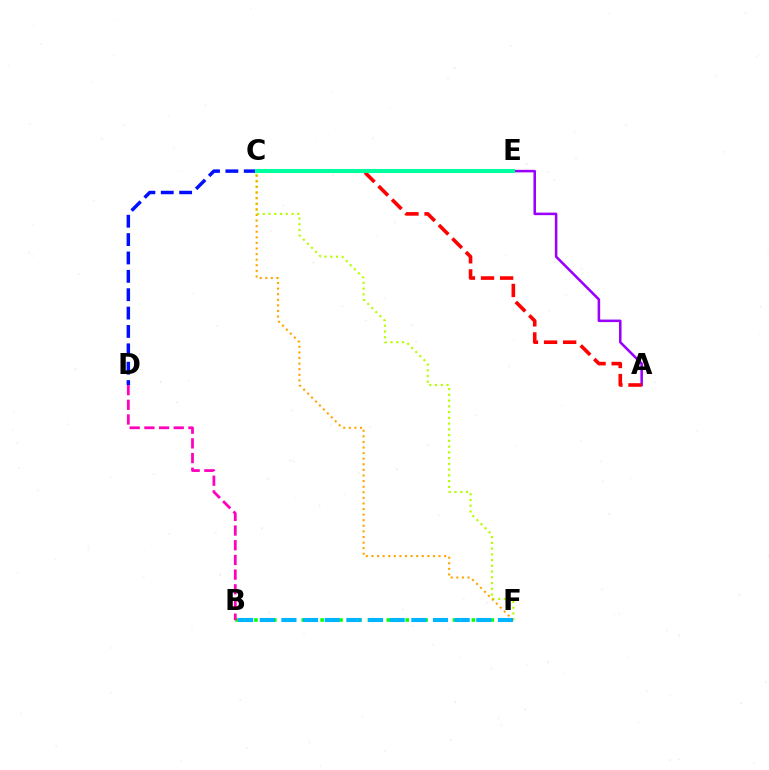{('A', 'C'): [{'color': '#9b00ff', 'line_style': 'solid', 'thickness': 1.83}, {'color': '#ff0000', 'line_style': 'dashed', 'thickness': 2.6}], ('C', 'D'): [{'color': '#0010ff', 'line_style': 'dashed', 'thickness': 2.5}], ('C', 'F'): [{'color': '#b3ff00', 'line_style': 'dotted', 'thickness': 1.56}, {'color': '#ffa500', 'line_style': 'dotted', 'thickness': 1.52}], ('B', 'F'): [{'color': '#08ff00', 'line_style': 'dotted', 'thickness': 2.57}, {'color': '#00b5ff', 'line_style': 'dashed', 'thickness': 2.94}], ('C', 'E'): [{'color': '#00ff9d', 'line_style': 'solid', 'thickness': 2.92}], ('B', 'D'): [{'color': '#ff00bd', 'line_style': 'dashed', 'thickness': 1.99}]}